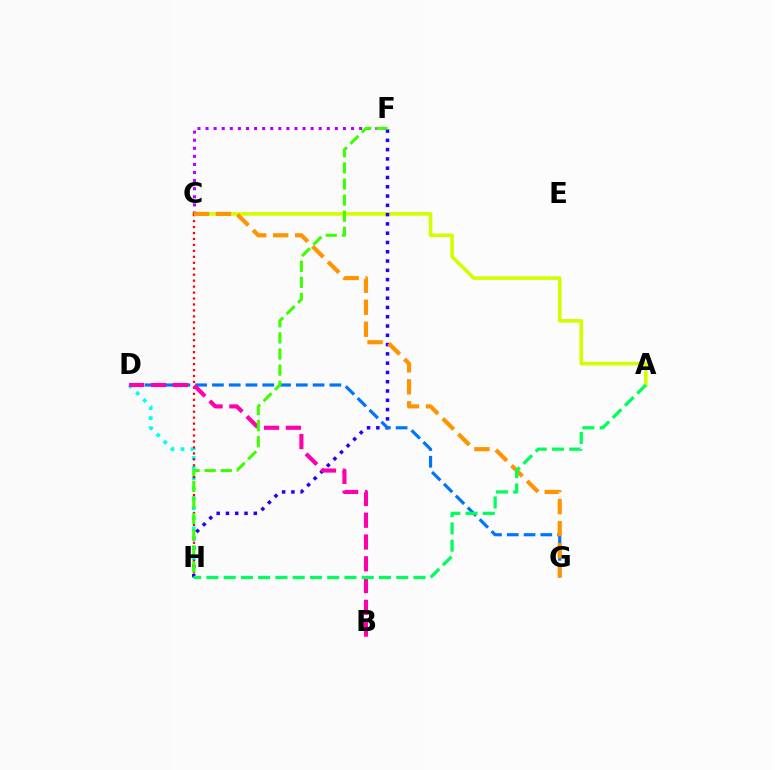{('A', 'C'): [{'color': '#d1ff00', 'line_style': 'solid', 'thickness': 2.61}], ('F', 'H'): [{'color': '#2500ff', 'line_style': 'dotted', 'thickness': 2.52}, {'color': '#3dff00', 'line_style': 'dashed', 'thickness': 2.19}], ('D', 'G'): [{'color': '#0074ff', 'line_style': 'dashed', 'thickness': 2.28}], ('D', 'H'): [{'color': '#00fff6', 'line_style': 'dotted', 'thickness': 2.73}], ('C', 'H'): [{'color': '#ff0000', 'line_style': 'dotted', 'thickness': 1.62}], ('B', 'D'): [{'color': '#ff00ac', 'line_style': 'dashed', 'thickness': 2.96}], ('C', 'F'): [{'color': '#b900ff', 'line_style': 'dotted', 'thickness': 2.2}], ('C', 'G'): [{'color': '#ff9400', 'line_style': 'dashed', 'thickness': 2.99}], ('A', 'H'): [{'color': '#00ff5c', 'line_style': 'dashed', 'thickness': 2.35}]}